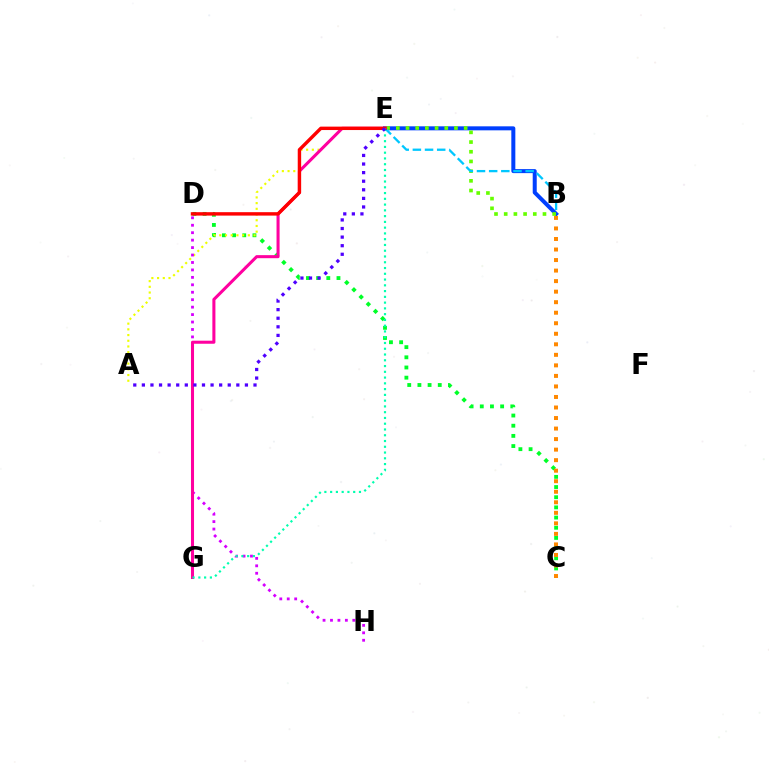{('B', 'E'): [{'color': '#003fff', 'line_style': 'solid', 'thickness': 2.89}, {'color': '#66ff00', 'line_style': 'dotted', 'thickness': 2.63}, {'color': '#00c7ff', 'line_style': 'dashed', 'thickness': 1.65}], ('C', 'D'): [{'color': '#00ff27', 'line_style': 'dotted', 'thickness': 2.76}], ('A', 'E'): [{'color': '#eeff00', 'line_style': 'dotted', 'thickness': 1.55}, {'color': '#4f00ff', 'line_style': 'dotted', 'thickness': 2.33}], ('D', 'H'): [{'color': '#d600ff', 'line_style': 'dotted', 'thickness': 2.02}], ('E', 'G'): [{'color': '#ff00a0', 'line_style': 'solid', 'thickness': 2.2}, {'color': '#00ffaf', 'line_style': 'dotted', 'thickness': 1.57}], ('D', 'E'): [{'color': '#ff0000', 'line_style': 'solid', 'thickness': 2.46}], ('B', 'C'): [{'color': '#ff8800', 'line_style': 'dotted', 'thickness': 2.86}]}